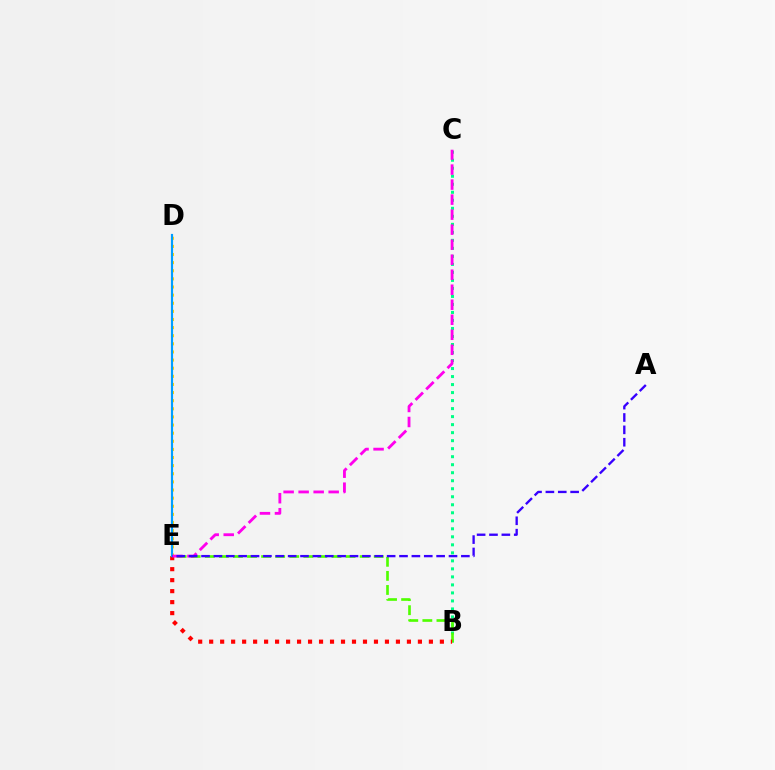{('B', 'C'): [{'color': '#00ff86', 'line_style': 'dotted', 'thickness': 2.18}], ('B', 'E'): [{'color': '#4fff00', 'line_style': 'dashed', 'thickness': 1.91}, {'color': '#ff0000', 'line_style': 'dotted', 'thickness': 2.98}], ('D', 'E'): [{'color': '#ffd500', 'line_style': 'dotted', 'thickness': 2.21}, {'color': '#009eff', 'line_style': 'solid', 'thickness': 1.56}], ('C', 'E'): [{'color': '#ff00ed', 'line_style': 'dashed', 'thickness': 2.04}], ('A', 'E'): [{'color': '#3700ff', 'line_style': 'dashed', 'thickness': 1.68}]}